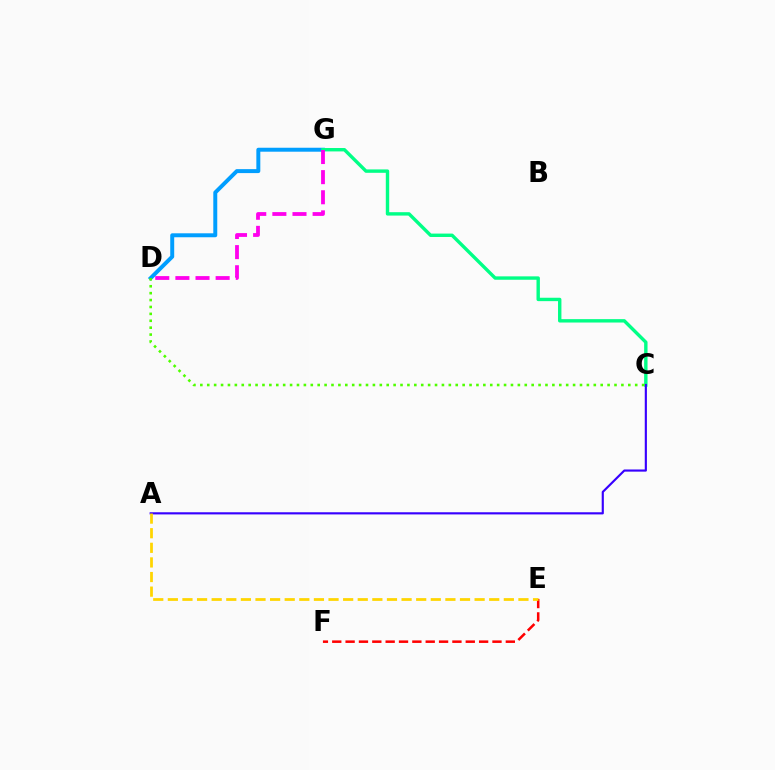{('D', 'G'): [{'color': '#009eff', 'line_style': 'solid', 'thickness': 2.85}, {'color': '#ff00ed', 'line_style': 'dashed', 'thickness': 2.73}], ('C', 'G'): [{'color': '#00ff86', 'line_style': 'solid', 'thickness': 2.44}], ('A', 'C'): [{'color': '#3700ff', 'line_style': 'solid', 'thickness': 1.55}], ('E', 'F'): [{'color': '#ff0000', 'line_style': 'dashed', 'thickness': 1.81}], ('A', 'E'): [{'color': '#ffd500', 'line_style': 'dashed', 'thickness': 1.98}], ('C', 'D'): [{'color': '#4fff00', 'line_style': 'dotted', 'thickness': 1.88}]}